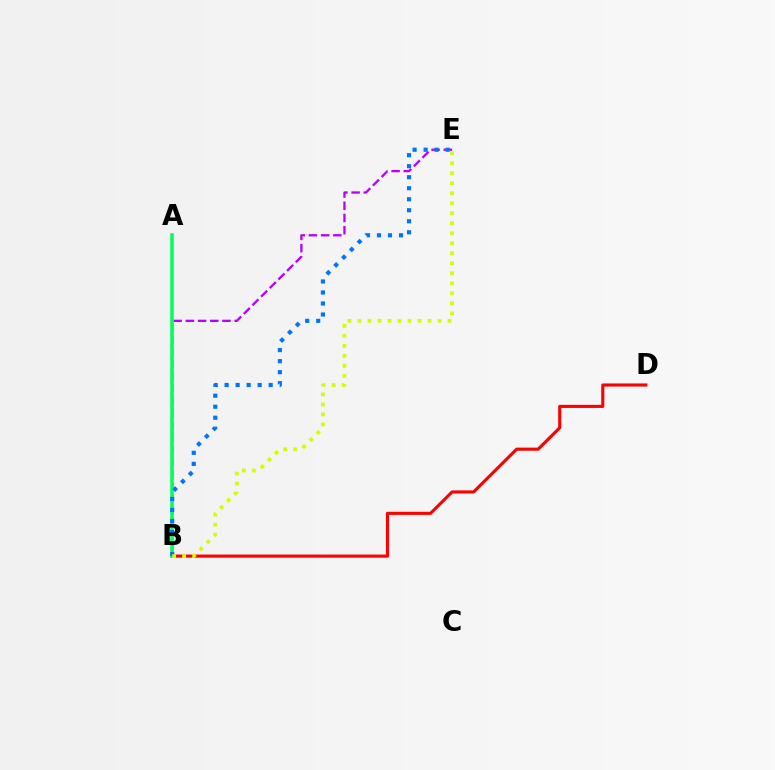{('B', 'D'): [{'color': '#ff0000', 'line_style': 'solid', 'thickness': 2.24}], ('B', 'E'): [{'color': '#b900ff', 'line_style': 'dashed', 'thickness': 1.66}, {'color': '#0074ff', 'line_style': 'dotted', 'thickness': 2.99}, {'color': '#d1ff00', 'line_style': 'dotted', 'thickness': 2.72}], ('A', 'B'): [{'color': '#00ff5c', 'line_style': 'solid', 'thickness': 2.53}]}